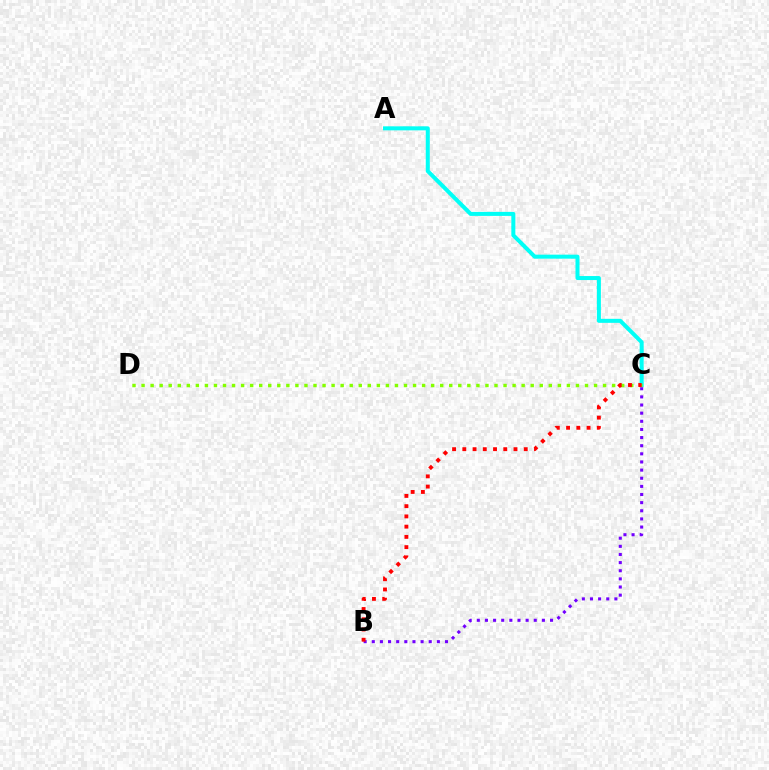{('A', 'C'): [{'color': '#00fff6', 'line_style': 'solid', 'thickness': 2.89}], ('C', 'D'): [{'color': '#84ff00', 'line_style': 'dotted', 'thickness': 2.46}], ('B', 'C'): [{'color': '#7200ff', 'line_style': 'dotted', 'thickness': 2.21}, {'color': '#ff0000', 'line_style': 'dotted', 'thickness': 2.78}]}